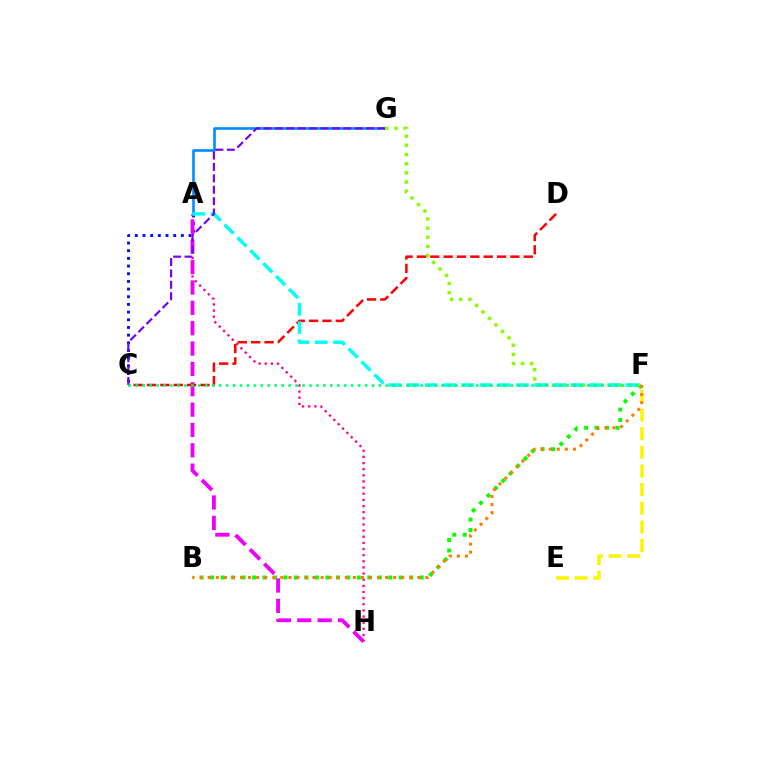{('A', 'C'): [{'color': '#0010ff', 'line_style': 'dotted', 'thickness': 2.08}], ('A', 'H'): [{'color': '#ff0094', 'line_style': 'dotted', 'thickness': 1.67}, {'color': '#ee00ff', 'line_style': 'dashed', 'thickness': 2.76}], ('E', 'F'): [{'color': '#fcf500', 'line_style': 'dashed', 'thickness': 2.53}], ('B', 'F'): [{'color': '#08ff00', 'line_style': 'dotted', 'thickness': 2.85}, {'color': '#ff7c00', 'line_style': 'dotted', 'thickness': 2.19}], ('A', 'G'): [{'color': '#008cff', 'line_style': 'solid', 'thickness': 1.87}], ('F', 'G'): [{'color': '#84ff00', 'line_style': 'dotted', 'thickness': 2.49}], ('C', 'D'): [{'color': '#ff0000', 'line_style': 'dashed', 'thickness': 1.81}], ('A', 'F'): [{'color': '#00fff6', 'line_style': 'dashed', 'thickness': 2.48}], ('C', 'G'): [{'color': '#7200ff', 'line_style': 'dashed', 'thickness': 1.55}], ('C', 'F'): [{'color': '#00ff74', 'line_style': 'dotted', 'thickness': 1.89}]}